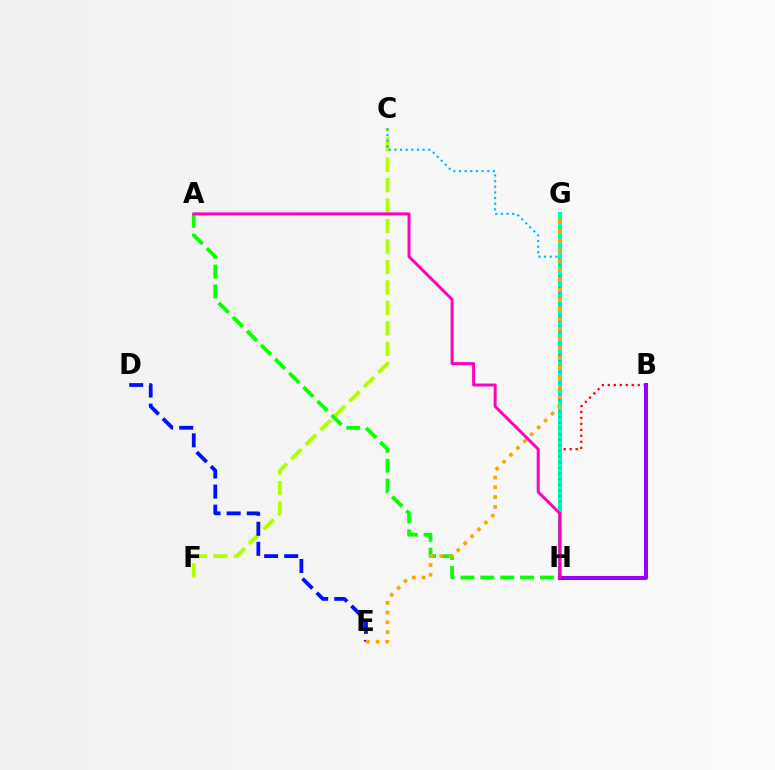{('B', 'H'): [{'color': '#ff0000', 'line_style': 'dotted', 'thickness': 1.63}, {'color': '#9b00ff', 'line_style': 'solid', 'thickness': 2.88}], ('G', 'H'): [{'color': '#00ff9d', 'line_style': 'solid', 'thickness': 2.95}], ('C', 'F'): [{'color': '#b3ff00', 'line_style': 'dashed', 'thickness': 2.78}], ('A', 'H'): [{'color': '#08ff00', 'line_style': 'dashed', 'thickness': 2.7}, {'color': '#ff00bd', 'line_style': 'solid', 'thickness': 2.13}], ('C', 'H'): [{'color': '#00b5ff', 'line_style': 'dotted', 'thickness': 1.53}], ('D', 'E'): [{'color': '#0010ff', 'line_style': 'dashed', 'thickness': 2.73}], ('E', 'G'): [{'color': '#ffa500', 'line_style': 'dotted', 'thickness': 2.65}]}